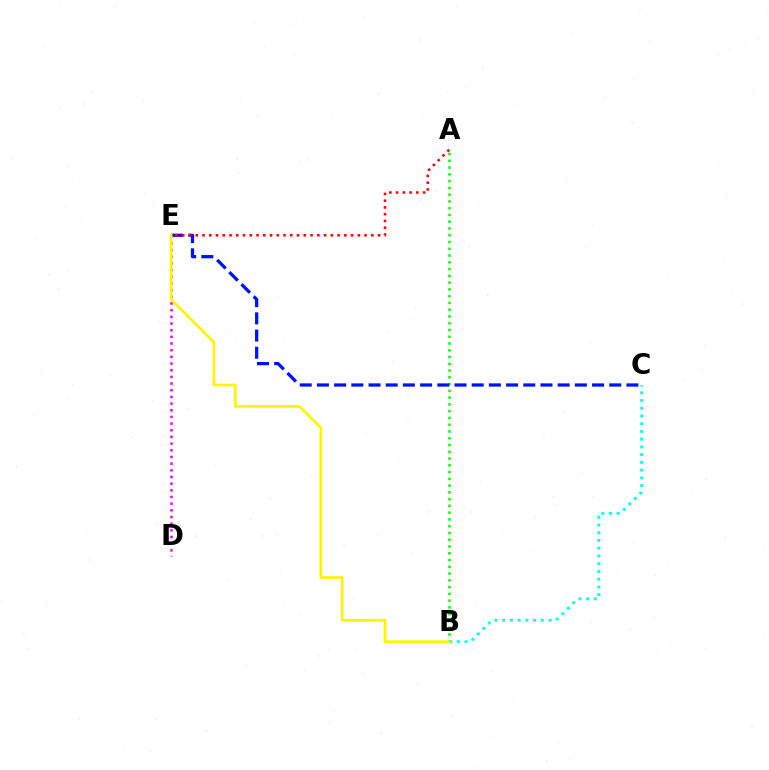{('A', 'B'): [{'color': '#08ff00', 'line_style': 'dotted', 'thickness': 1.84}], ('B', 'C'): [{'color': '#00fff6', 'line_style': 'dotted', 'thickness': 2.1}], ('C', 'E'): [{'color': '#0010ff', 'line_style': 'dashed', 'thickness': 2.34}], ('D', 'E'): [{'color': '#ee00ff', 'line_style': 'dotted', 'thickness': 1.81}], ('B', 'E'): [{'color': '#fcf500', 'line_style': 'solid', 'thickness': 1.94}], ('A', 'E'): [{'color': '#ff0000', 'line_style': 'dotted', 'thickness': 1.83}]}